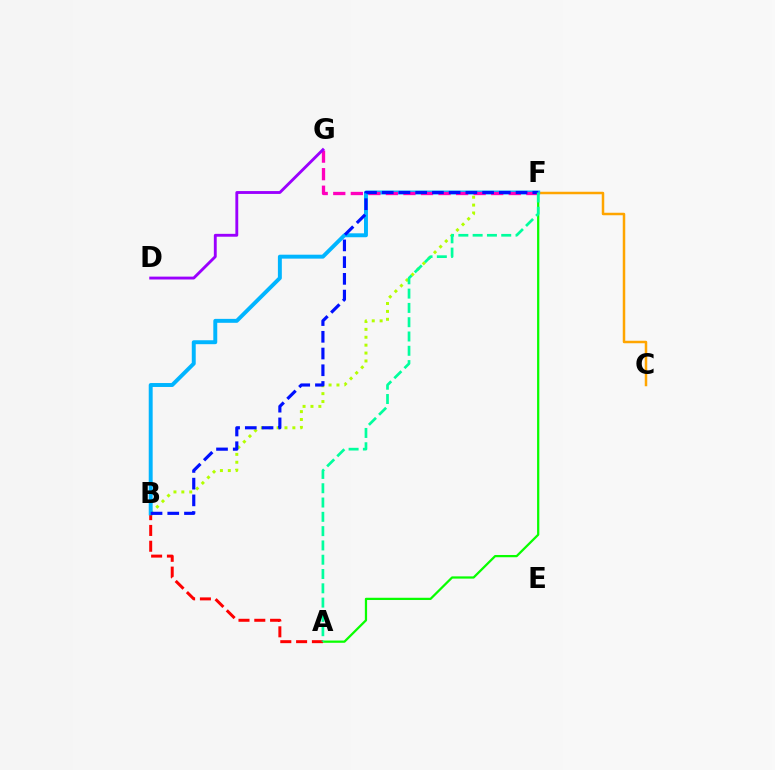{('B', 'F'): [{'color': '#b3ff00', 'line_style': 'dotted', 'thickness': 2.15}, {'color': '#00b5ff', 'line_style': 'solid', 'thickness': 2.83}, {'color': '#0010ff', 'line_style': 'dashed', 'thickness': 2.27}], ('A', 'F'): [{'color': '#08ff00', 'line_style': 'solid', 'thickness': 1.62}, {'color': '#00ff9d', 'line_style': 'dashed', 'thickness': 1.94}], ('C', 'F'): [{'color': '#ffa500', 'line_style': 'solid', 'thickness': 1.79}], ('A', 'B'): [{'color': '#ff0000', 'line_style': 'dashed', 'thickness': 2.15}], ('F', 'G'): [{'color': '#ff00bd', 'line_style': 'dashed', 'thickness': 2.38}], ('D', 'G'): [{'color': '#9b00ff', 'line_style': 'solid', 'thickness': 2.06}]}